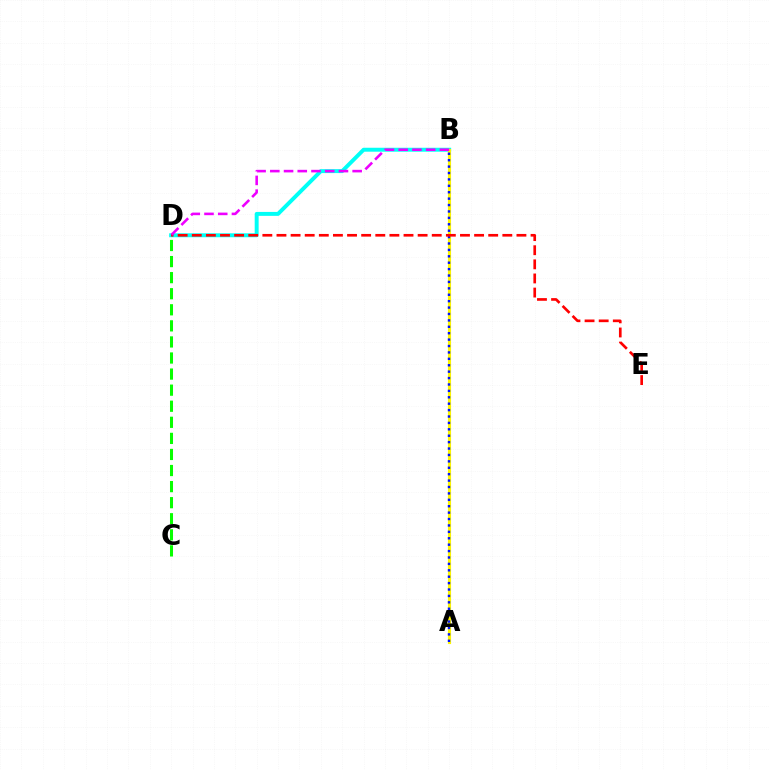{('B', 'D'): [{'color': '#00fff6', 'line_style': 'solid', 'thickness': 2.84}, {'color': '#ee00ff', 'line_style': 'dashed', 'thickness': 1.86}], ('A', 'B'): [{'color': '#fcf500', 'line_style': 'solid', 'thickness': 2.25}, {'color': '#0010ff', 'line_style': 'dotted', 'thickness': 1.74}], ('C', 'D'): [{'color': '#08ff00', 'line_style': 'dashed', 'thickness': 2.18}], ('D', 'E'): [{'color': '#ff0000', 'line_style': 'dashed', 'thickness': 1.92}]}